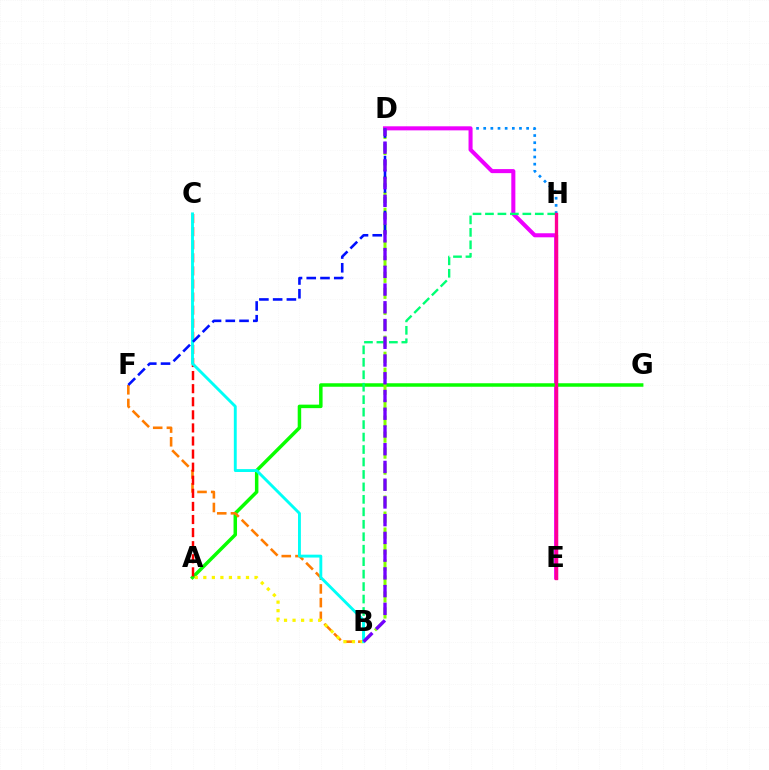{('D', 'H'): [{'color': '#008cff', 'line_style': 'dotted', 'thickness': 1.94}], ('D', 'E'): [{'color': '#ee00ff', 'line_style': 'solid', 'thickness': 2.92}], ('A', 'G'): [{'color': '#08ff00', 'line_style': 'solid', 'thickness': 2.51}], ('B', 'F'): [{'color': '#ff7c00', 'line_style': 'dashed', 'thickness': 1.86}], ('A', 'C'): [{'color': '#ff0000', 'line_style': 'dashed', 'thickness': 1.78}], ('B', 'H'): [{'color': '#00ff74', 'line_style': 'dashed', 'thickness': 1.69}], ('B', 'D'): [{'color': '#84ff00', 'line_style': 'dashed', 'thickness': 2.17}, {'color': '#7200ff', 'line_style': 'dashed', 'thickness': 2.41}], ('A', 'B'): [{'color': '#fcf500', 'line_style': 'dotted', 'thickness': 2.32}], ('E', 'H'): [{'color': '#ff0094', 'line_style': 'solid', 'thickness': 2.39}], ('B', 'C'): [{'color': '#00fff6', 'line_style': 'solid', 'thickness': 2.08}], ('D', 'F'): [{'color': '#0010ff', 'line_style': 'dashed', 'thickness': 1.87}]}